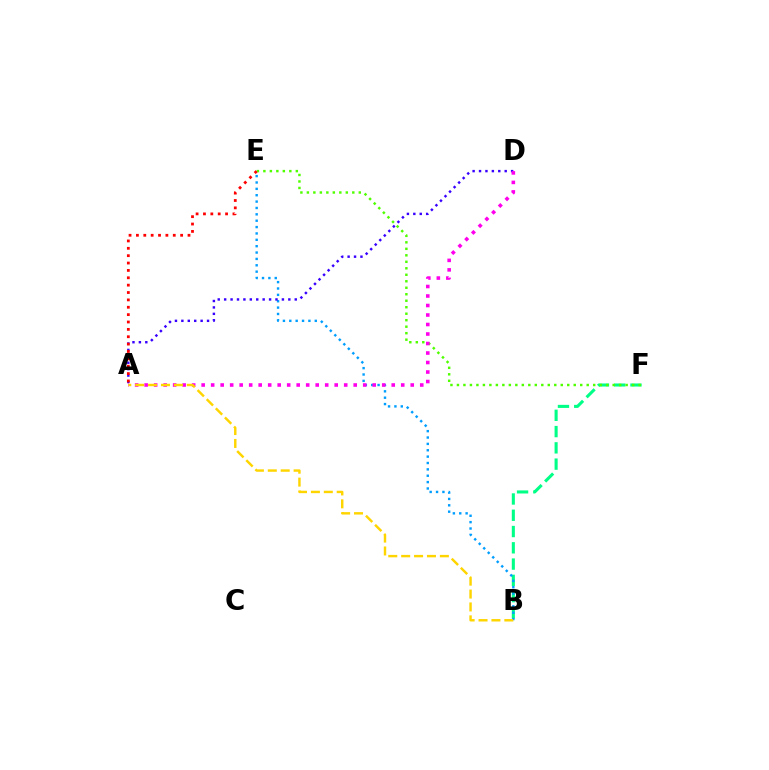{('B', 'F'): [{'color': '#00ff86', 'line_style': 'dashed', 'thickness': 2.21}], ('B', 'E'): [{'color': '#009eff', 'line_style': 'dotted', 'thickness': 1.73}], ('E', 'F'): [{'color': '#4fff00', 'line_style': 'dotted', 'thickness': 1.76}], ('A', 'D'): [{'color': '#3700ff', 'line_style': 'dotted', 'thickness': 1.74}, {'color': '#ff00ed', 'line_style': 'dotted', 'thickness': 2.58}], ('A', 'B'): [{'color': '#ffd500', 'line_style': 'dashed', 'thickness': 1.75}], ('A', 'E'): [{'color': '#ff0000', 'line_style': 'dotted', 'thickness': 2.0}]}